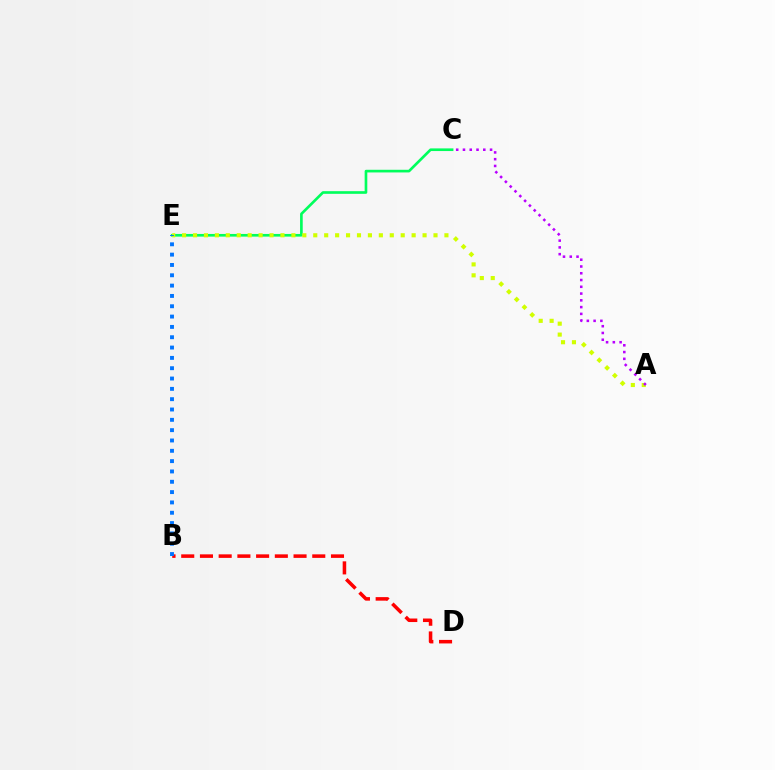{('B', 'D'): [{'color': '#ff0000', 'line_style': 'dashed', 'thickness': 2.54}], ('C', 'E'): [{'color': '#00ff5c', 'line_style': 'solid', 'thickness': 1.91}], ('A', 'E'): [{'color': '#d1ff00', 'line_style': 'dotted', 'thickness': 2.97}], ('A', 'C'): [{'color': '#b900ff', 'line_style': 'dotted', 'thickness': 1.84}], ('B', 'E'): [{'color': '#0074ff', 'line_style': 'dotted', 'thickness': 2.81}]}